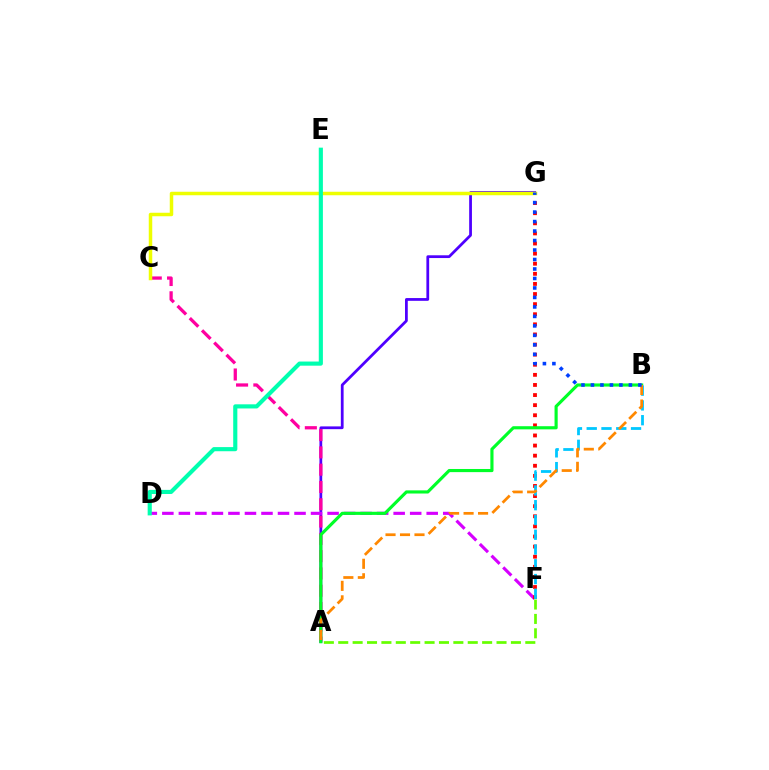{('A', 'G'): [{'color': '#4f00ff', 'line_style': 'solid', 'thickness': 1.99}], ('D', 'F'): [{'color': '#d600ff', 'line_style': 'dashed', 'thickness': 2.24}], ('A', 'C'): [{'color': '#ff00a0', 'line_style': 'dashed', 'thickness': 2.35}], ('F', 'G'): [{'color': '#ff0000', 'line_style': 'dotted', 'thickness': 2.74}], ('A', 'B'): [{'color': '#00ff27', 'line_style': 'solid', 'thickness': 2.26}, {'color': '#ff8800', 'line_style': 'dashed', 'thickness': 1.97}], ('A', 'F'): [{'color': '#66ff00', 'line_style': 'dashed', 'thickness': 1.95}], ('C', 'G'): [{'color': '#eeff00', 'line_style': 'solid', 'thickness': 2.51}], ('D', 'E'): [{'color': '#00ffaf', 'line_style': 'solid', 'thickness': 2.98}], ('B', 'F'): [{'color': '#00c7ff', 'line_style': 'dashed', 'thickness': 2.01}], ('B', 'G'): [{'color': '#003fff', 'line_style': 'dotted', 'thickness': 2.58}]}